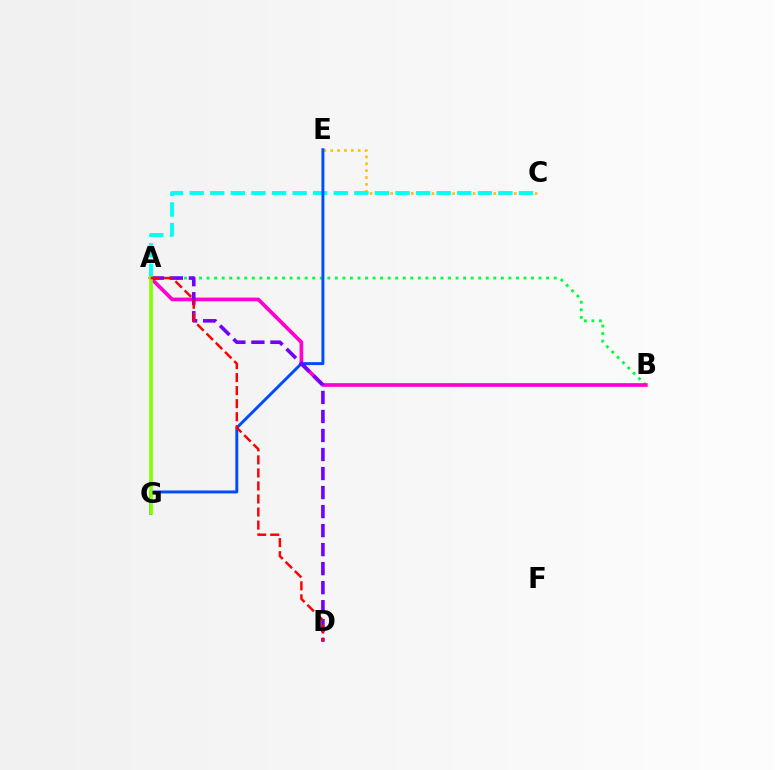{('A', 'B'): [{'color': '#00ff39', 'line_style': 'dotted', 'thickness': 2.05}, {'color': '#ff00cf', 'line_style': 'solid', 'thickness': 2.67}], ('C', 'E'): [{'color': '#ffbd00', 'line_style': 'dotted', 'thickness': 1.87}], ('A', 'C'): [{'color': '#00fff6', 'line_style': 'dashed', 'thickness': 2.8}], ('E', 'G'): [{'color': '#004bff', 'line_style': 'solid', 'thickness': 2.11}], ('A', 'D'): [{'color': '#7200ff', 'line_style': 'dashed', 'thickness': 2.58}, {'color': '#ff0000', 'line_style': 'dashed', 'thickness': 1.77}], ('A', 'G'): [{'color': '#84ff00', 'line_style': 'solid', 'thickness': 2.62}]}